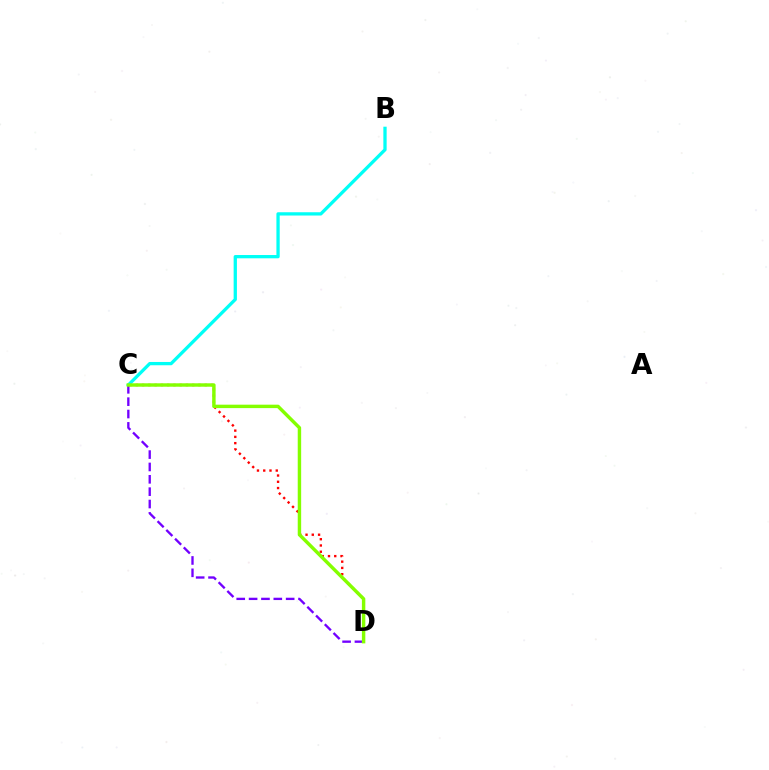{('C', 'D'): [{'color': '#ff0000', 'line_style': 'dotted', 'thickness': 1.7}, {'color': '#7200ff', 'line_style': 'dashed', 'thickness': 1.68}, {'color': '#84ff00', 'line_style': 'solid', 'thickness': 2.47}], ('B', 'C'): [{'color': '#00fff6', 'line_style': 'solid', 'thickness': 2.37}]}